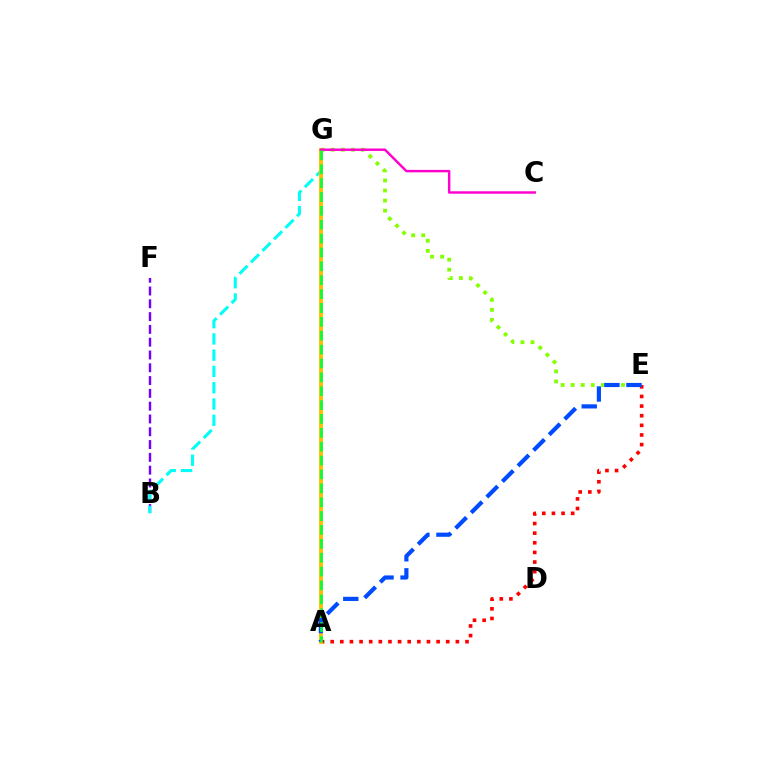{('E', 'G'): [{'color': '#84ff00', 'line_style': 'dotted', 'thickness': 2.73}], ('B', 'F'): [{'color': '#7200ff', 'line_style': 'dashed', 'thickness': 1.74}], ('B', 'G'): [{'color': '#00fff6', 'line_style': 'dashed', 'thickness': 2.21}], ('A', 'E'): [{'color': '#ff0000', 'line_style': 'dotted', 'thickness': 2.62}, {'color': '#004bff', 'line_style': 'dashed', 'thickness': 3.0}], ('A', 'G'): [{'color': '#ffbd00', 'line_style': 'solid', 'thickness': 2.77}, {'color': '#00ff39', 'line_style': 'dashed', 'thickness': 1.88}], ('C', 'G'): [{'color': '#ff00cf', 'line_style': 'solid', 'thickness': 1.76}]}